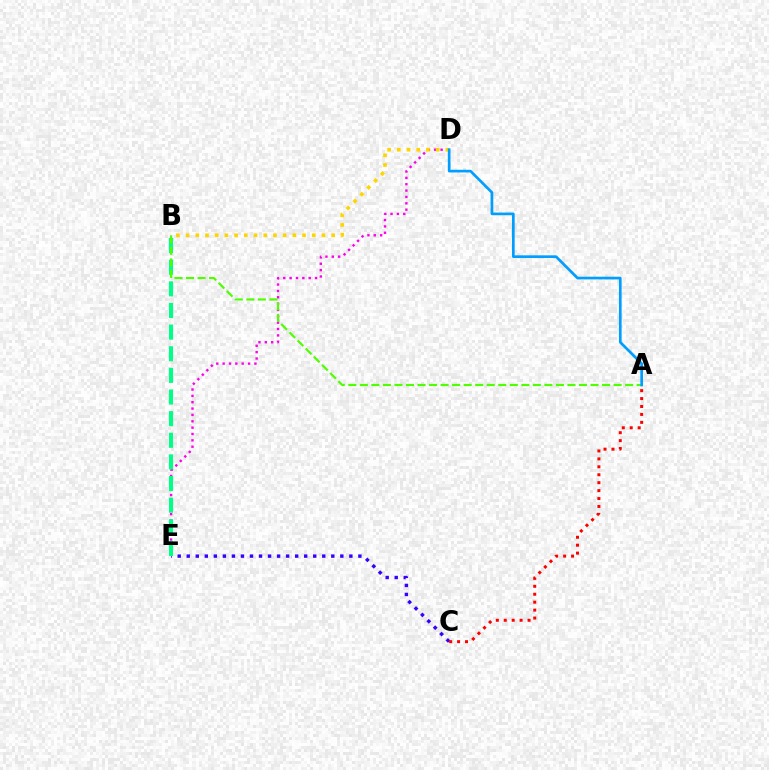{('D', 'E'): [{'color': '#ff00ed', 'line_style': 'dotted', 'thickness': 1.73}], ('C', 'E'): [{'color': '#3700ff', 'line_style': 'dotted', 'thickness': 2.45}], ('B', 'E'): [{'color': '#00ff86', 'line_style': 'dashed', 'thickness': 2.94}], ('A', 'C'): [{'color': '#ff0000', 'line_style': 'dotted', 'thickness': 2.15}], ('A', 'B'): [{'color': '#4fff00', 'line_style': 'dashed', 'thickness': 1.57}], ('B', 'D'): [{'color': '#ffd500', 'line_style': 'dotted', 'thickness': 2.64}], ('A', 'D'): [{'color': '#009eff', 'line_style': 'solid', 'thickness': 1.93}]}